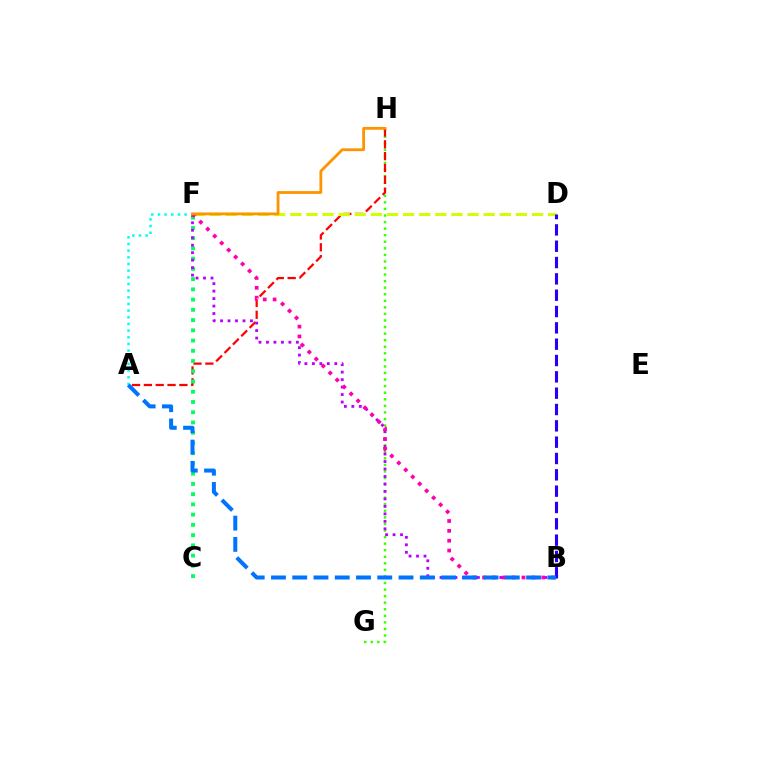{('G', 'H'): [{'color': '#3dff00', 'line_style': 'dotted', 'thickness': 1.78}], ('A', 'H'): [{'color': '#ff0000', 'line_style': 'dashed', 'thickness': 1.61}], ('D', 'F'): [{'color': '#d1ff00', 'line_style': 'dashed', 'thickness': 2.19}], ('C', 'F'): [{'color': '#00ff5c', 'line_style': 'dotted', 'thickness': 2.78}], ('B', 'F'): [{'color': '#b900ff', 'line_style': 'dotted', 'thickness': 2.03}, {'color': '#ff00ac', 'line_style': 'dotted', 'thickness': 2.68}], ('A', 'F'): [{'color': '#00fff6', 'line_style': 'dotted', 'thickness': 1.81}], ('B', 'D'): [{'color': '#2500ff', 'line_style': 'dashed', 'thickness': 2.22}], ('A', 'B'): [{'color': '#0074ff', 'line_style': 'dashed', 'thickness': 2.89}], ('F', 'H'): [{'color': '#ff9400', 'line_style': 'solid', 'thickness': 2.02}]}